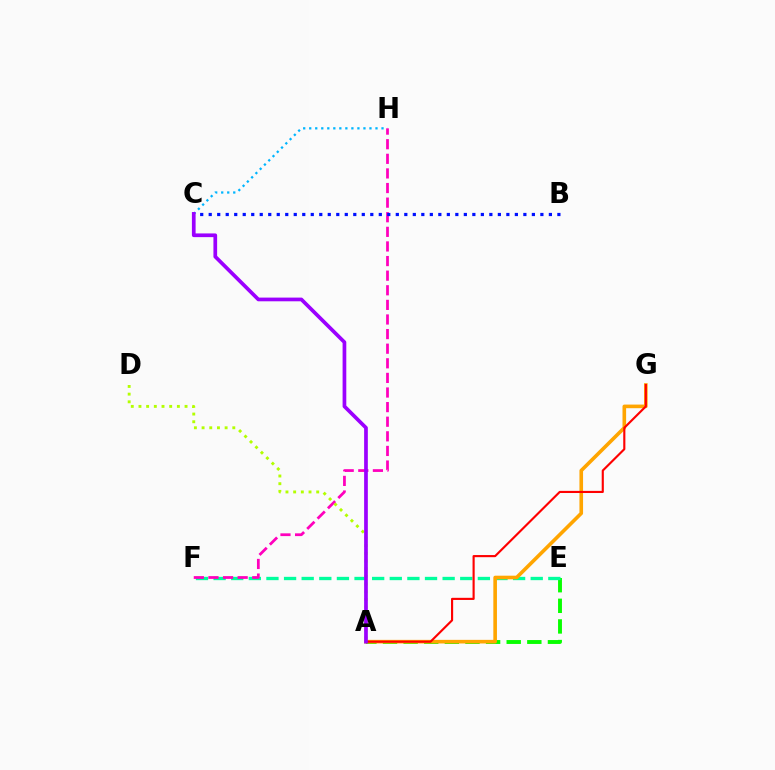{('A', 'E'): [{'color': '#08ff00', 'line_style': 'dashed', 'thickness': 2.8}], ('C', 'H'): [{'color': '#00b5ff', 'line_style': 'dotted', 'thickness': 1.64}], ('E', 'F'): [{'color': '#00ff9d', 'line_style': 'dashed', 'thickness': 2.39}], ('F', 'H'): [{'color': '#ff00bd', 'line_style': 'dashed', 'thickness': 1.98}], ('A', 'G'): [{'color': '#ffa500', 'line_style': 'solid', 'thickness': 2.6}, {'color': '#ff0000', 'line_style': 'solid', 'thickness': 1.54}], ('B', 'C'): [{'color': '#0010ff', 'line_style': 'dotted', 'thickness': 2.31}], ('A', 'D'): [{'color': '#b3ff00', 'line_style': 'dotted', 'thickness': 2.09}], ('A', 'C'): [{'color': '#9b00ff', 'line_style': 'solid', 'thickness': 2.67}]}